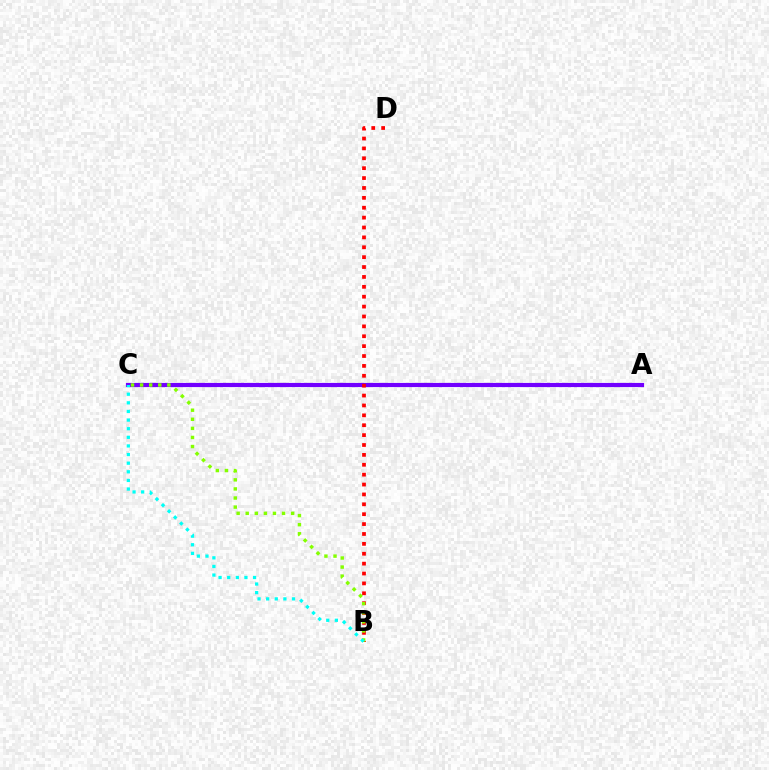{('A', 'C'): [{'color': '#7200ff', 'line_style': 'solid', 'thickness': 3.0}], ('B', 'D'): [{'color': '#ff0000', 'line_style': 'dotted', 'thickness': 2.69}], ('B', 'C'): [{'color': '#84ff00', 'line_style': 'dotted', 'thickness': 2.47}, {'color': '#00fff6', 'line_style': 'dotted', 'thickness': 2.34}]}